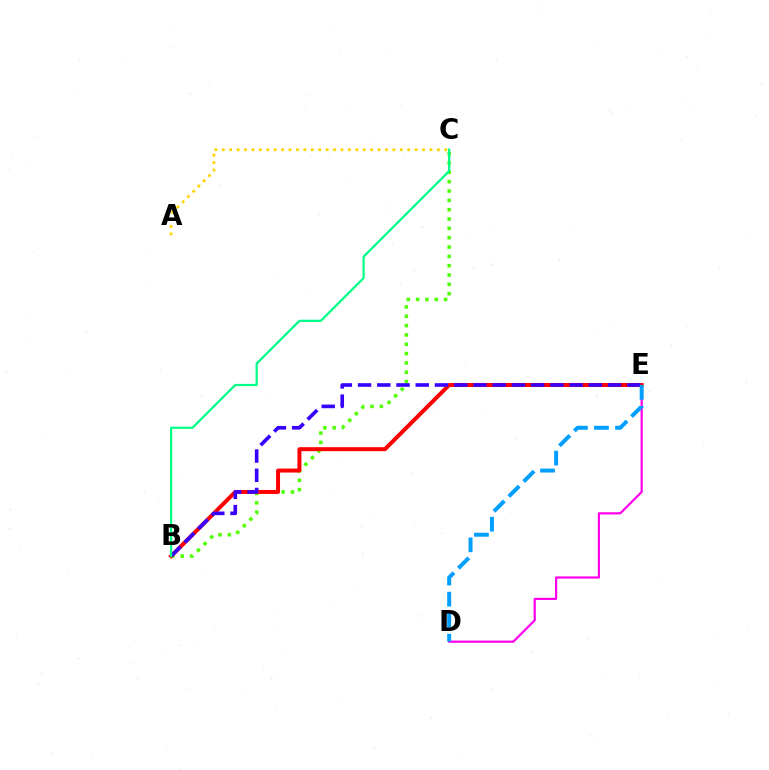{('B', 'C'): [{'color': '#4fff00', 'line_style': 'dotted', 'thickness': 2.54}, {'color': '#00ff86', 'line_style': 'solid', 'thickness': 1.6}], ('D', 'E'): [{'color': '#ff00ed', 'line_style': 'solid', 'thickness': 1.59}, {'color': '#009eff', 'line_style': 'dashed', 'thickness': 2.86}], ('B', 'E'): [{'color': '#ff0000', 'line_style': 'solid', 'thickness': 2.87}, {'color': '#3700ff', 'line_style': 'dashed', 'thickness': 2.61}], ('A', 'C'): [{'color': '#ffd500', 'line_style': 'dotted', 'thickness': 2.02}]}